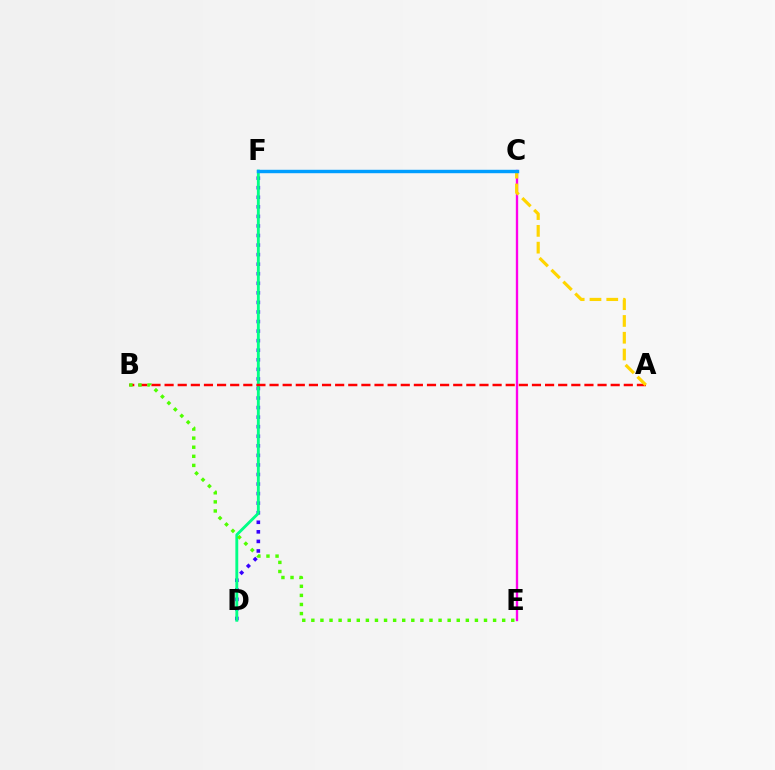{('D', 'F'): [{'color': '#3700ff', 'line_style': 'dotted', 'thickness': 2.6}, {'color': '#00ff86', 'line_style': 'solid', 'thickness': 2.07}], ('C', 'E'): [{'color': '#ff00ed', 'line_style': 'solid', 'thickness': 1.69}], ('A', 'B'): [{'color': '#ff0000', 'line_style': 'dashed', 'thickness': 1.78}], ('A', 'C'): [{'color': '#ffd500', 'line_style': 'dashed', 'thickness': 2.28}], ('C', 'F'): [{'color': '#009eff', 'line_style': 'solid', 'thickness': 2.46}], ('B', 'E'): [{'color': '#4fff00', 'line_style': 'dotted', 'thickness': 2.47}]}